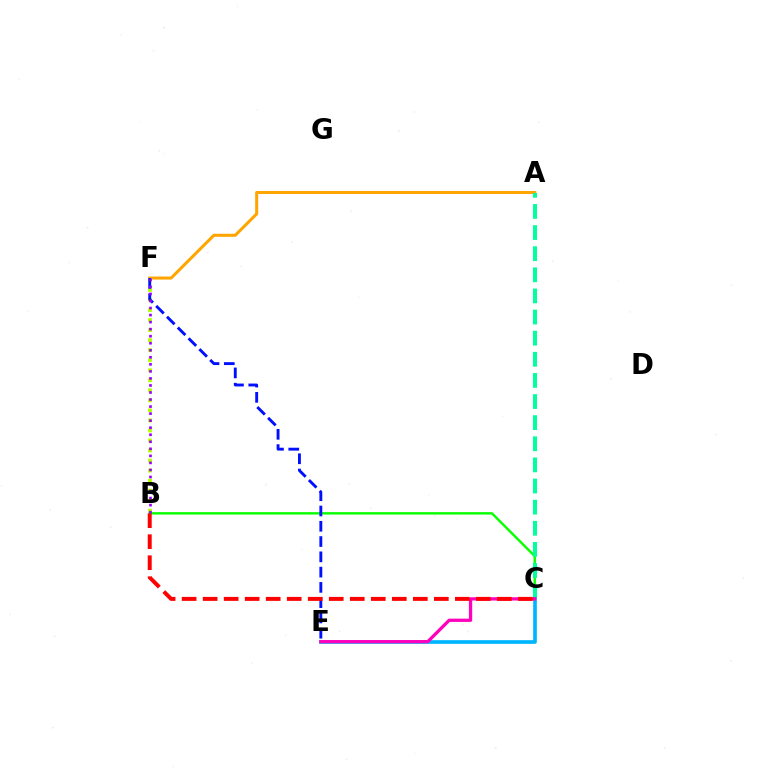{('A', 'F'): [{'color': '#ffa500', 'line_style': 'solid', 'thickness': 2.18}], ('B', 'F'): [{'color': '#b3ff00', 'line_style': 'dotted', 'thickness': 2.73}, {'color': '#9b00ff', 'line_style': 'dotted', 'thickness': 1.91}], ('B', 'C'): [{'color': '#08ff00', 'line_style': 'solid', 'thickness': 1.74}, {'color': '#ff0000', 'line_style': 'dashed', 'thickness': 2.86}], ('E', 'F'): [{'color': '#0010ff', 'line_style': 'dashed', 'thickness': 2.08}], ('A', 'C'): [{'color': '#00ff9d', 'line_style': 'dashed', 'thickness': 2.87}], ('C', 'E'): [{'color': '#00b5ff', 'line_style': 'solid', 'thickness': 2.64}, {'color': '#ff00bd', 'line_style': 'solid', 'thickness': 2.35}]}